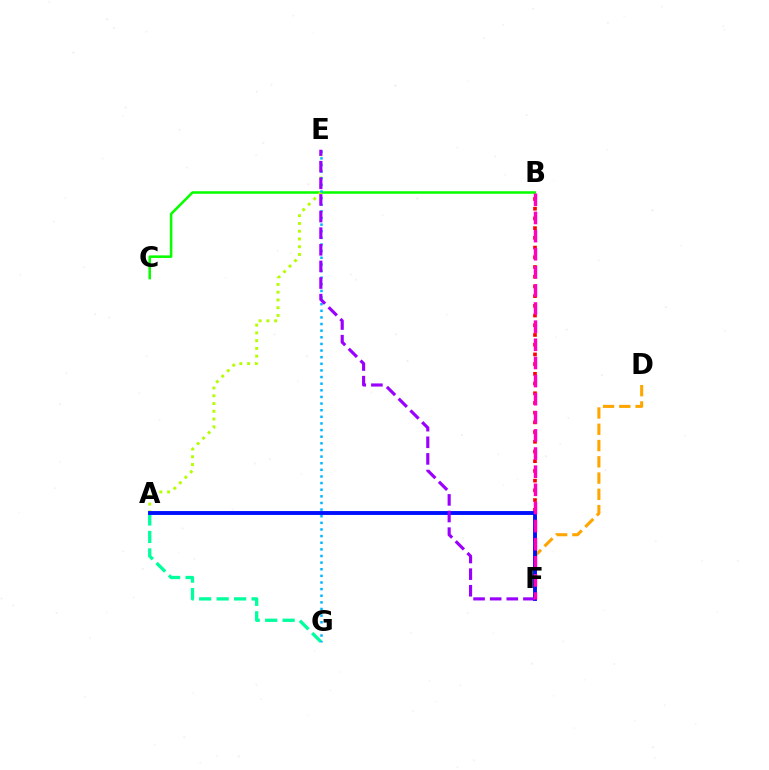{('A', 'G'): [{'color': '#00ff9d', 'line_style': 'dashed', 'thickness': 2.37}], ('B', 'F'): [{'color': '#ff0000', 'line_style': 'dotted', 'thickness': 2.64}, {'color': '#ff00bd', 'line_style': 'dashed', 'thickness': 2.46}], ('B', 'C'): [{'color': '#08ff00', 'line_style': 'solid', 'thickness': 1.84}], ('A', 'E'): [{'color': '#b3ff00', 'line_style': 'dotted', 'thickness': 2.11}], ('D', 'F'): [{'color': '#ffa500', 'line_style': 'dashed', 'thickness': 2.21}], ('E', 'G'): [{'color': '#00b5ff', 'line_style': 'dotted', 'thickness': 1.8}], ('A', 'F'): [{'color': '#0010ff', 'line_style': 'solid', 'thickness': 2.8}], ('E', 'F'): [{'color': '#9b00ff', 'line_style': 'dashed', 'thickness': 2.26}]}